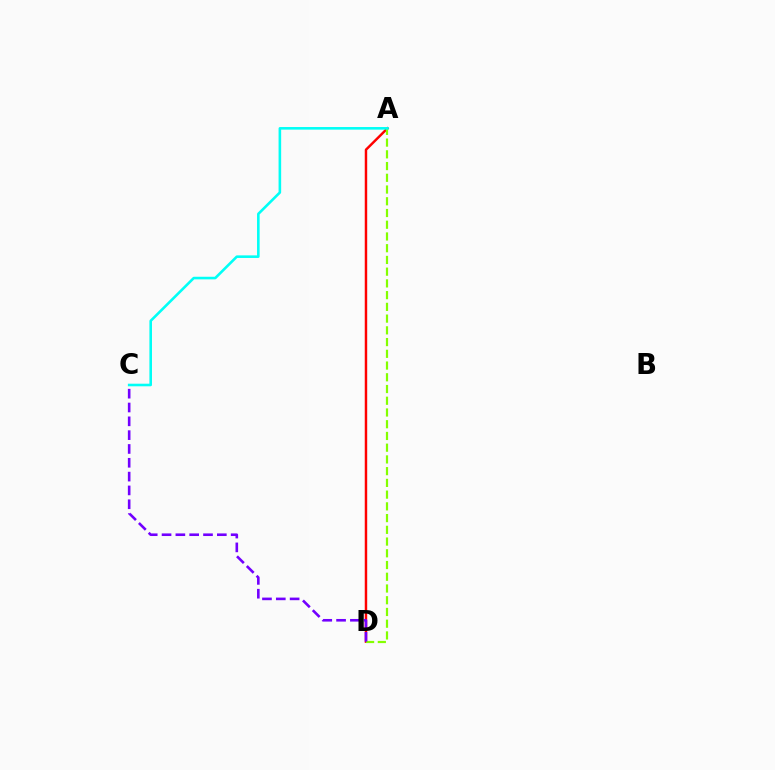{('A', 'D'): [{'color': '#ff0000', 'line_style': 'solid', 'thickness': 1.77}, {'color': '#84ff00', 'line_style': 'dashed', 'thickness': 1.59}], ('A', 'C'): [{'color': '#00fff6', 'line_style': 'solid', 'thickness': 1.87}], ('C', 'D'): [{'color': '#7200ff', 'line_style': 'dashed', 'thickness': 1.88}]}